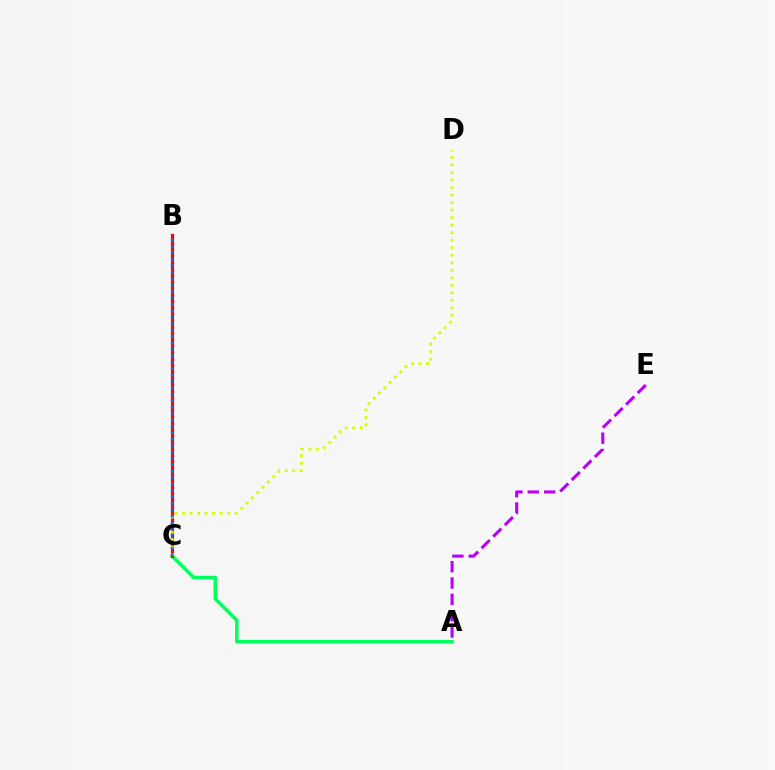{('A', 'E'): [{'color': '#b900ff', 'line_style': 'dashed', 'thickness': 2.22}], ('A', 'C'): [{'color': '#00ff5c', 'line_style': 'solid', 'thickness': 2.5}], ('B', 'C'): [{'color': '#ff0000', 'line_style': 'solid', 'thickness': 2.26}, {'color': '#0074ff', 'line_style': 'dotted', 'thickness': 1.75}], ('C', 'D'): [{'color': '#d1ff00', 'line_style': 'dotted', 'thickness': 2.04}]}